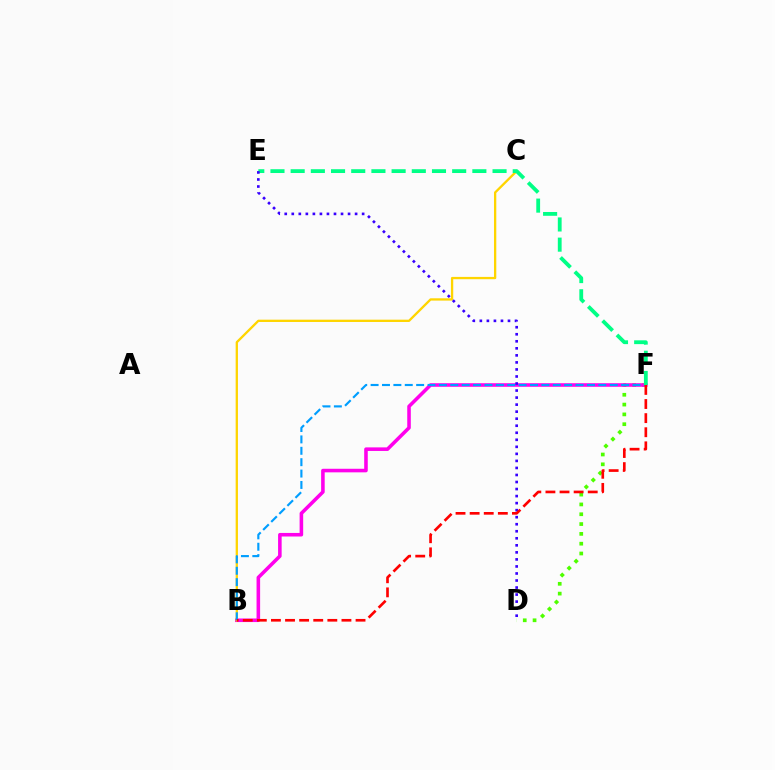{('D', 'F'): [{'color': '#4fff00', 'line_style': 'dotted', 'thickness': 2.67}], ('B', 'F'): [{'color': '#ff00ed', 'line_style': 'solid', 'thickness': 2.57}, {'color': '#009eff', 'line_style': 'dashed', 'thickness': 1.55}, {'color': '#ff0000', 'line_style': 'dashed', 'thickness': 1.92}], ('B', 'C'): [{'color': '#ffd500', 'line_style': 'solid', 'thickness': 1.66}], ('E', 'F'): [{'color': '#00ff86', 'line_style': 'dashed', 'thickness': 2.74}], ('D', 'E'): [{'color': '#3700ff', 'line_style': 'dotted', 'thickness': 1.91}]}